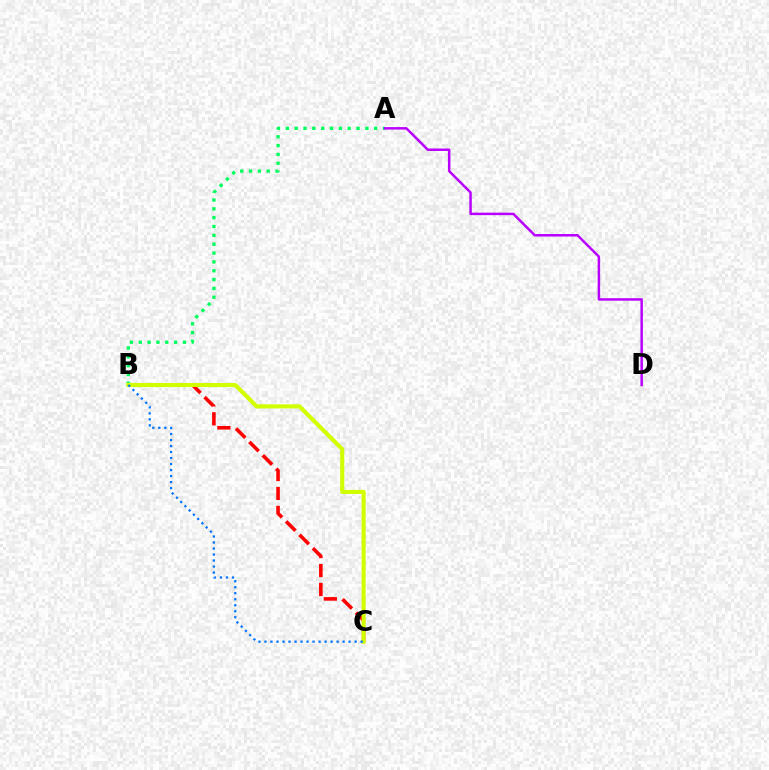{('A', 'B'): [{'color': '#00ff5c', 'line_style': 'dotted', 'thickness': 2.4}], ('A', 'D'): [{'color': '#b900ff', 'line_style': 'solid', 'thickness': 1.79}], ('B', 'C'): [{'color': '#ff0000', 'line_style': 'dashed', 'thickness': 2.58}, {'color': '#d1ff00', 'line_style': 'solid', 'thickness': 2.96}, {'color': '#0074ff', 'line_style': 'dotted', 'thickness': 1.63}]}